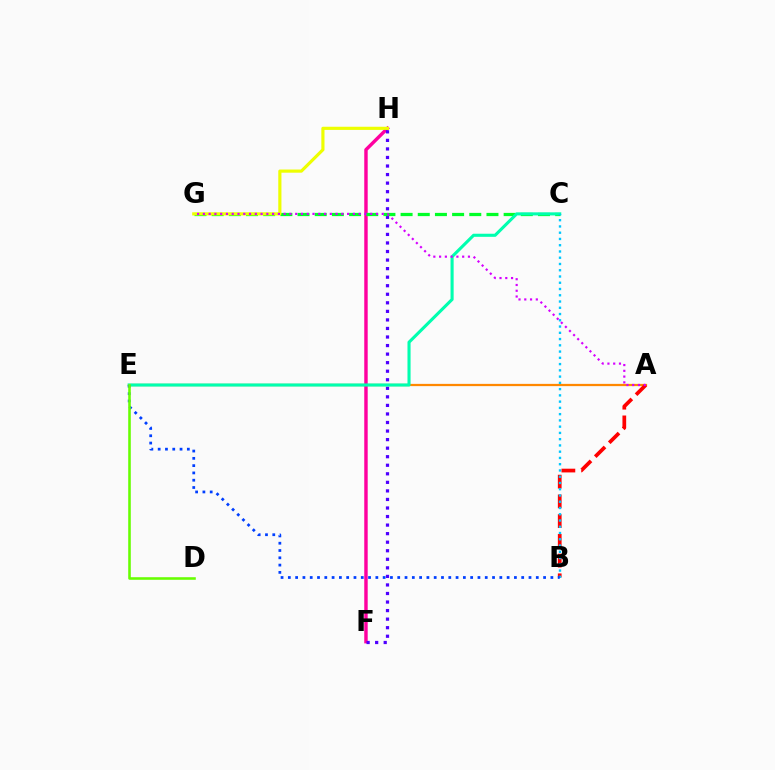{('A', 'E'): [{'color': '#ff8800', 'line_style': 'solid', 'thickness': 1.62}], ('F', 'H'): [{'color': '#ff00a0', 'line_style': 'solid', 'thickness': 2.47}, {'color': '#4f00ff', 'line_style': 'dotted', 'thickness': 2.32}], ('C', 'G'): [{'color': '#00ff27', 'line_style': 'dashed', 'thickness': 2.33}], ('C', 'E'): [{'color': '#00ffaf', 'line_style': 'solid', 'thickness': 2.23}], ('A', 'B'): [{'color': '#ff0000', 'line_style': 'dashed', 'thickness': 2.68}], ('B', 'C'): [{'color': '#00c7ff', 'line_style': 'dotted', 'thickness': 1.7}], ('B', 'E'): [{'color': '#003fff', 'line_style': 'dotted', 'thickness': 1.98}], ('D', 'E'): [{'color': '#66ff00', 'line_style': 'solid', 'thickness': 1.85}], ('G', 'H'): [{'color': '#eeff00', 'line_style': 'solid', 'thickness': 2.28}], ('A', 'G'): [{'color': '#d600ff', 'line_style': 'dotted', 'thickness': 1.57}]}